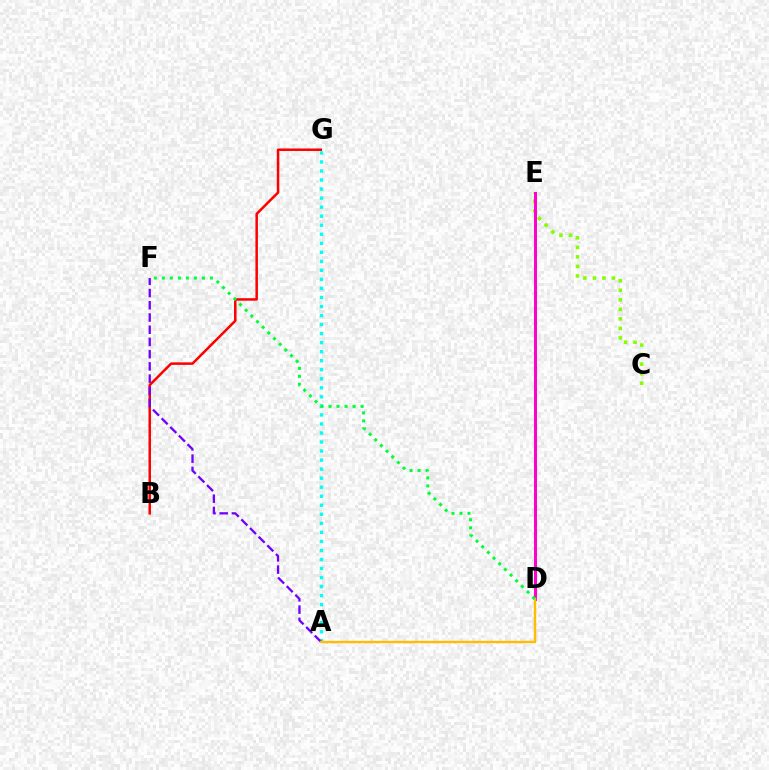{('D', 'E'): [{'color': '#004bff', 'line_style': 'solid', 'thickness': 2.03}, {'color': '#ff00cf', 'line_style': 'solid', 'thickness': 2.17}], ('B', 'G'): [{'color': '#ff0000', 'line_style': 'solid', 'thickness': 1.81}], ('A', 'G'): [{'color': '#00fff6', 'line_style': 'dotted', 'thickness': 2.45}], ('C', 'E'): [{'color': '#84ff00', 'line_style': 'dotted', 'thickness': 2.59}], ('A', 'F'): [{'color': '#7200ff', 'line_style': 'dashed', 'thickness': 1.66}], ('A', 'D'): [{'color': '#ffbd00', 'line_style': 'solid', 'thickness': 1.72}], ('D', 'F'): [{'color': '#00ff39', 'line_style': 'dotted', 'thickness': 2.18}]}